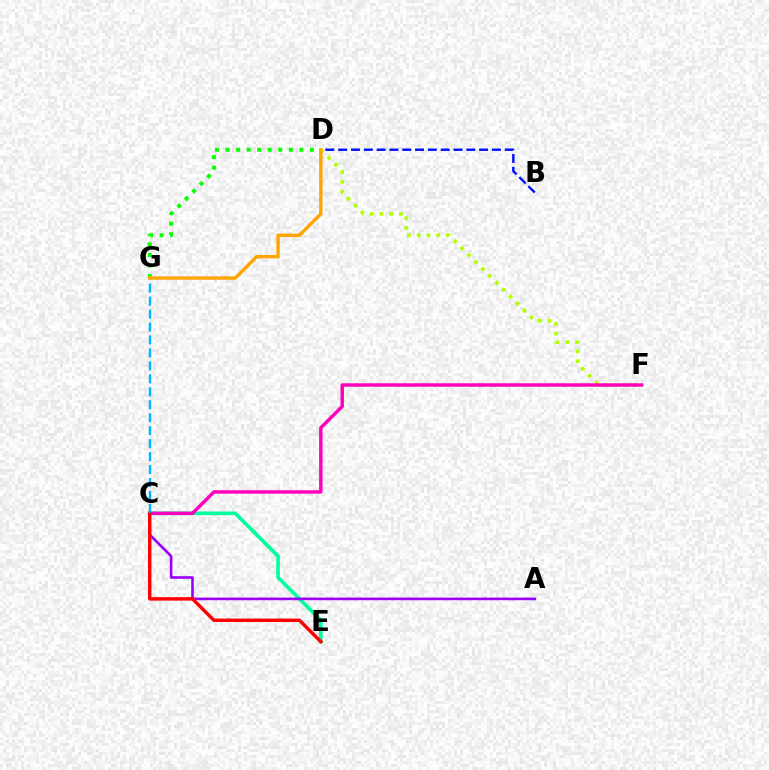{('C', 'E'): [{'color': '#00ff9d', 'line_style': 'solid', 'thickness': 2.62}, {'color': '#ff0000', 'line_style': 'solid', 'thickness': 2.46}], ('A', 'C'): [{'color': '#9b00ff', 'line_style': 'solid', 'thickness': 1.89}], ('D', 'F'): [{'color': '#b3ff00', 'line_style': 'dotted', 'thickness': 2.66}], ('B', 'D'): [{'color': '#0010ff', 'line_style': 'dashed', 'thickness': 1.74}], ('C', 'F'): [{'color': '#ff00bd', 'line_style': 'solid', 'thickness': 2.48}], ('D', 'G'): [{'color': '#08ff00', 'line_style': 'dotted', 'thickness': 2.86}, {'color': '#ffa500', 'line_style': 'solid', 'thickness': 2.44}], ('C', 'G'): [{'color': '#00b5ff', 'line_style': 'dashed', 'thickness': 1.76}]}